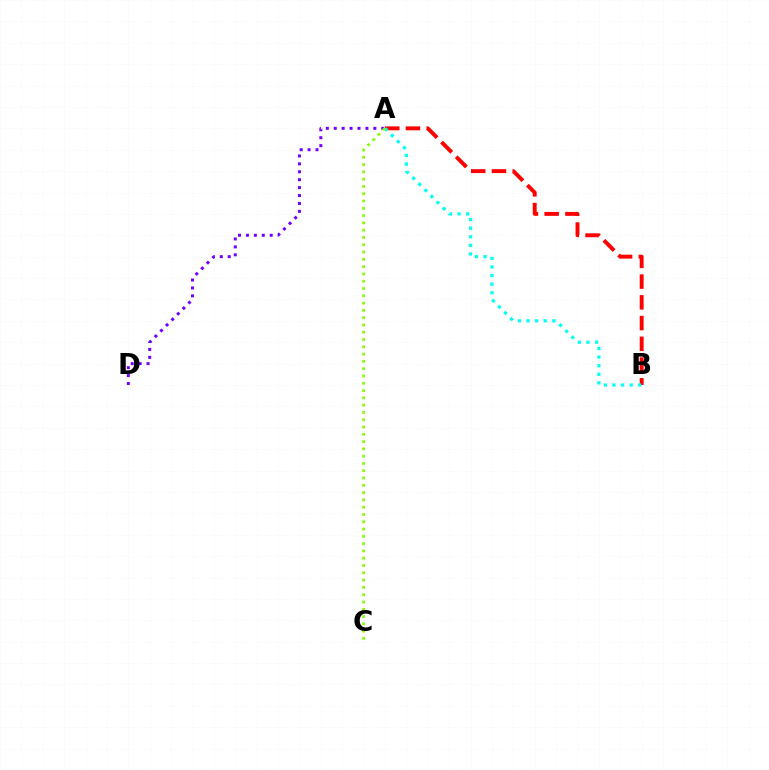{('A', 'B'): [{'color': '#ff0000', 'line_style': 'dashed', 'thickness': 2.82}, {'color': '#00fff6', 'line_style': 'dotted', 'thickness': 2.34}], ('A', 'D'): [{'color': '#7200ff', 'line_style': 'dotted', 'thickness': 2.15}], ('A', 'C'): [{'color': '#84ff00', 'line_style': 'dotted', 'thickness': 1.98}]}